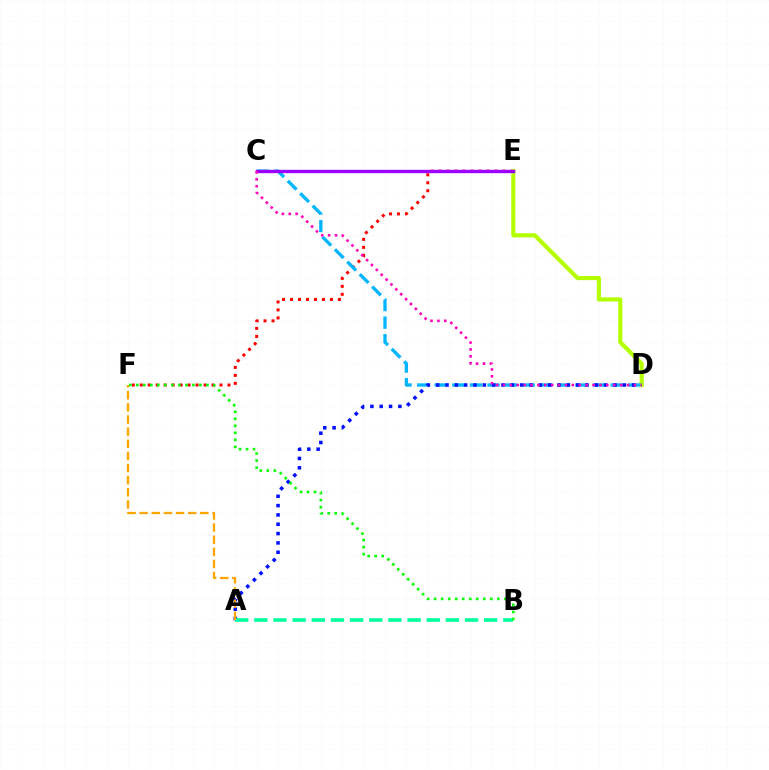{('E', 'F'): [{'color': '#ff0000', 'line_style': 'dotted', 'thickness': 2.17}], ('D', 'E'): [{'color': '#b3ff00', 'line_style': 'solid', 'thickness': 2.98}], ('C', 'D'): [{'color': '#00b5ff', 'line_style': 'dashed', 'thickness': 2.39}, {'color': '#ff00bd', 'line_style': 'dotted', 'thickness': 1.87}], ('A', 'D'): [{'color': '#0010ff', 'line_style': 'dotted', 'thickness': 2.54}], ('C', 'E'): [{'color': '#9b00ff', 'line_style': 'solid', 'thickness': 2.42}], ('A', 'B'): [{'color': '#00ff9d', 'line_style': 'dashed', 'thickness': 2.6}], ('A', 'F'): [{'color': '#ffa500', 'line_style': 'dashed', 'thickness': 1.65}], ('B', 'F'): [{'color': '#08ff00', 'line_style': 'dotted', 'thickness': 1.91}]}